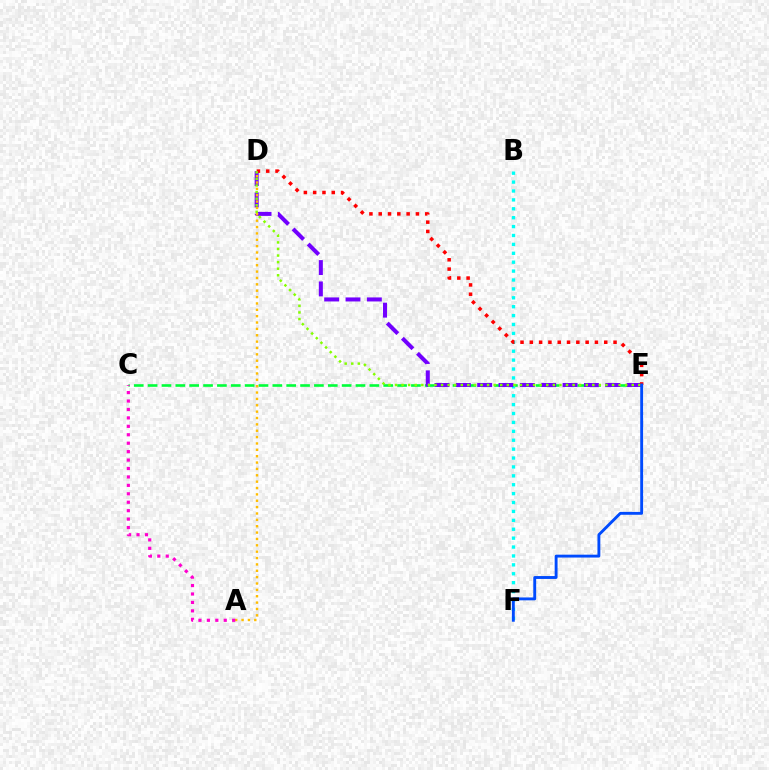{('C', 'E'): [{'color': '#00ff39', 'line_style': 'dashed', 'thickness': 1.88}], ('B', 'F'): [{'color': '#00fff6', 'line_style': 'dotted', 'thickness': 2.42}], ('D', 'E'): [{'color': '#7200ff', 'line_style': 'dashed', 'thickness': 2.9}, {'color': '#ff0000', 'line_style': 'dotted', 'thickness': 2.53}, {'color': '#84ff00', 'line_style': 'dotted', 'thickness': 1.79}], ('A', 'D'): [{'color': '#ffbd00', 'line_style': 'dotted', 'thickness': 1.73}], ('A', 'C'): [{'color': '#ff00cf', 'line_style': 'dotted', 'thickness': 2.29}], ('E', 'F'): [{'color': '#004bff', 'line_style': 'solid', 'thickness': 2.07}]}